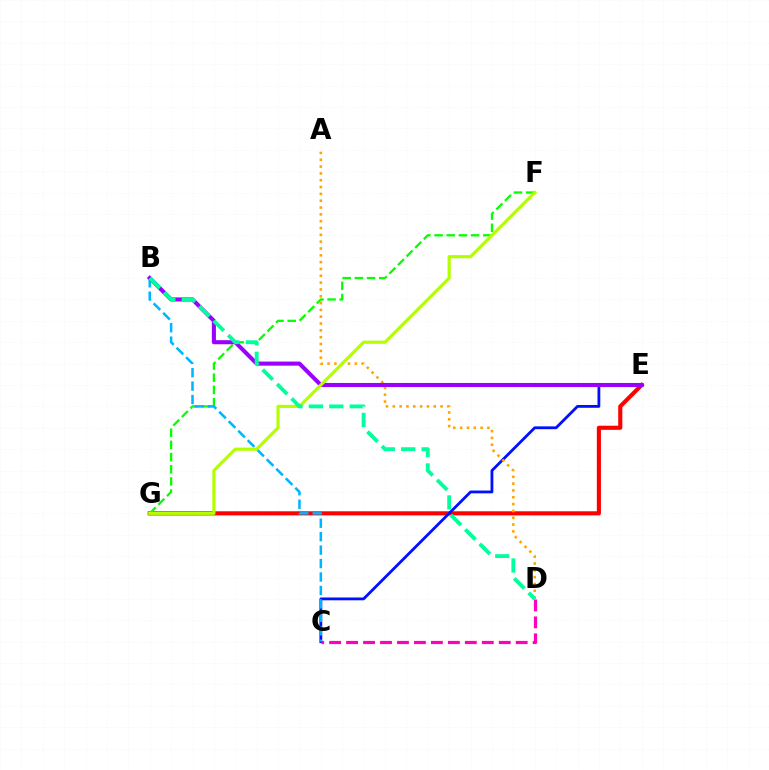{('E', 'G'): [{'color': '#ff0000', 'line_style': 'solid', 'thickness': 2.96}], ('F', 'G'): [{'color': '#08ff00', 'line_style': 'dashed', 'thickness': 1.65}, {'color': '#b3ff00', 'line_style': 'solid', 'thickness': 2.28}], ('C', 'E'): [{'color': '#0010ff', 'line_style': 'solid', 'thickness': 2.02}], ('B', 'C'): [{'color': '#00b5ff', 'line_style': 'dashed', 'thickness': 1.83}], ('A', 'D'): [{'color': '#ffa500', 'line_style': 'dotted', 'thickness': 1.85}], ('B', 'E'): [{'color': '#9b00ff', 'line_style': 'solid', 'thickness': 2.93}], ('C', 'D'): [{'color': '#ff00bd', 'line_style': 'dashed', 'thickness': 2.3}], ('B', 'D'): [{'color': '#00ff9d', 'line_style': 'dashed', 'thickness': 2.78}]}